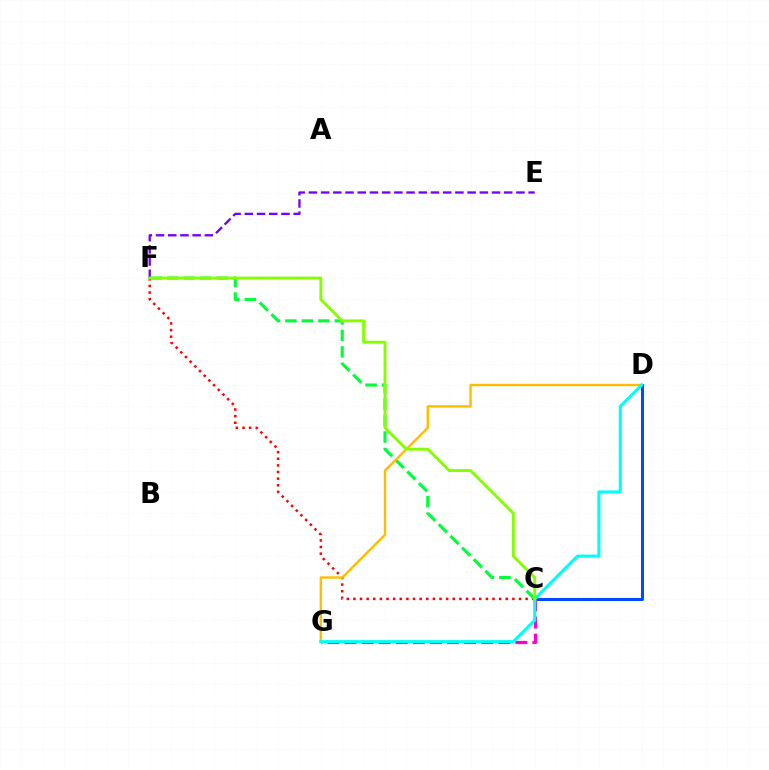{('C', 'F'): [{'color': '#ff0000', 'line_style': 'dotted', 'thickness': 1.8}, {'color': '#00ff39', 'line_style': 'dashed', 'thickness': 2.24}, {'color': '#84ff00', 'line_style': 'solid', 'thickness': 2.09}], ('E', 'F'): [{'color': '#7200ff', 'line_style': 'dashed', 'thickness': 1.66}], ('C', 'D'): [{'color': '#004bff', 'line_style': 'solid', 'thickness': 2.15}], ('C', 'G'): [{'color': '#ff00cf', 'line_style': 'dashed', 'thickness': 2.32}], ('D', 'G'): [{'color': '#ffbd00', 'line_style': 'solid', 'thickness': 1.73}, {'color': '#00fff6', 'line_style': 'solid', 'thickness': 2.23}]}